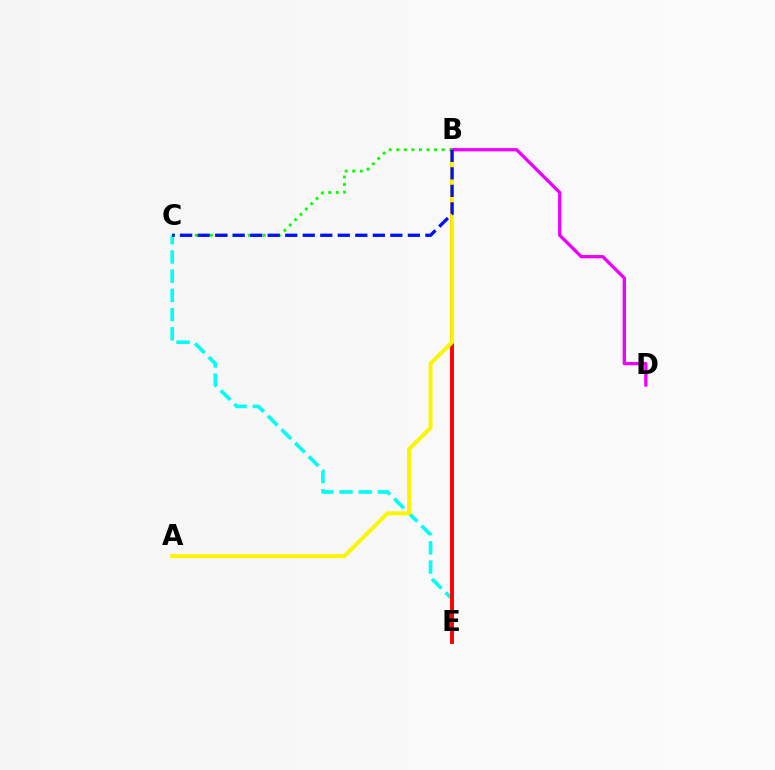{('C', 'E'): [{'color': '#00fff6', 'line_style': 'dashed', 'thickness': 2.61}], ('B', 'E'): [{'color': '#ff0000', 'line_style': 'solid', 'thickness': 2.81}], ('A', 'B'): [{'color': '#fcf500', 'line_style': 'solid', 'thickness': 2.85}], ('B', 'D'): [{'color': '#ee00ff', 'line_style': 'solid', 'thickness': 2.37}], ('B', 'C'): [{'color': '#08ff00', 'line_style': 'dotted', 'thickness': 2.05}, {'color': '#0010ff', 'line_style': 'dashed', 'thickness': 2.38}]}